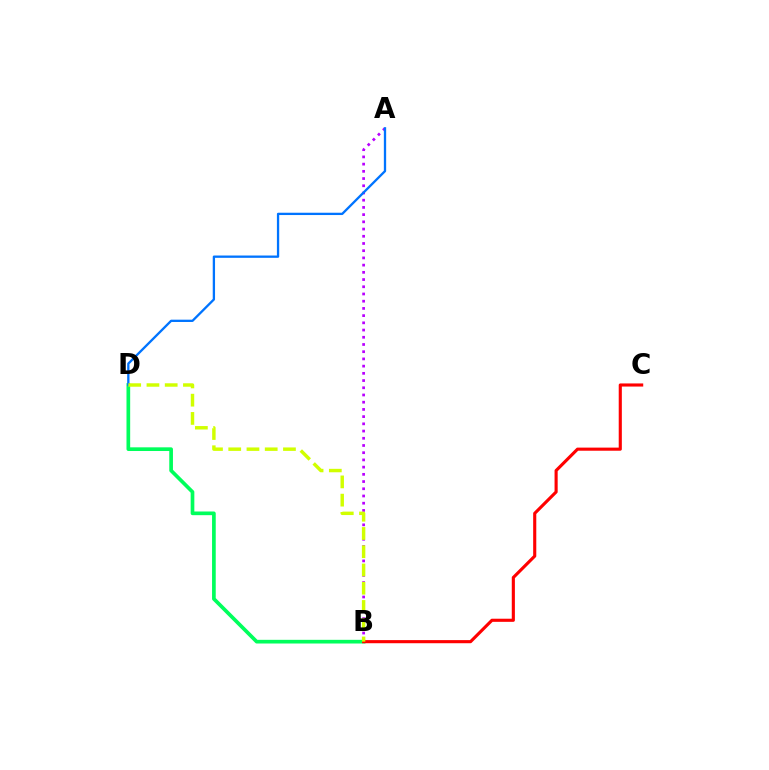{('A', 'B'): [{'color': '#b900ff', 'line_style': 'dotted', 'thickness': 1.96}], ('B', 'D'): [{'color': '#00ff5c', 'line_style': 'solid', 'thickness': 2.65}, {'color': '#d1ff00', 'line_style': 'dashed', 'thickness': 2.48}], ('A', 'D'): [{'color': '#0074ff', 'line_style': 'solid', 'thickness': 1.66}], ('B', 'C'): [{'color': '#ff0000', 'line_style': 'solid', 'thickness': 2.24}]}